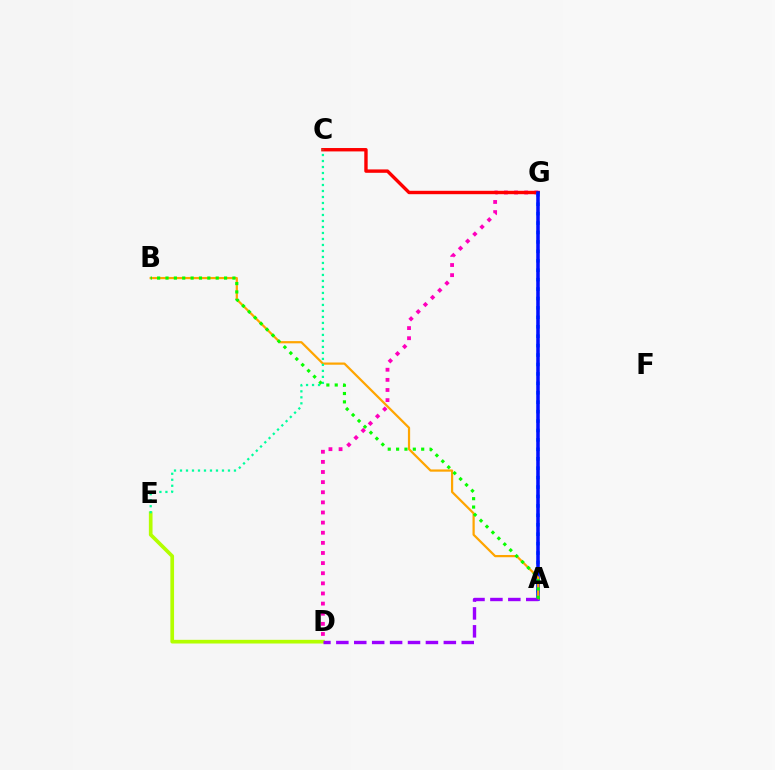{('D', 'G'): [{'color': '#ff00bd', 'line_style': 'dotted', 'thickness': 2.75}], ('C', 'G'): [{'color': '#ff0000', 'line_style': 'solid', 'thickness': 2.44}], ('A', 'G'): [{'color': '#00b5ff', 'line_style': 'dotted', 'thickness': 2.56}, {'color': '#0010ff', 'line_style': 'solid', 'thickness': 2.55}], ('D', 'E'): [{'color': '#b3ff00', 'line_style': 'solid', 'thickness': 2.65}], ('A', 'B'): [{'color': '#ffa500', 'line_style': 'solid', 'thickness': 1.61}, {'color': '#08ff00', 'line_style': 'dotted', 'thickness': 2.27}], ('C', 'E'): [{'color': '#00ff9d', 'line_style': 'dotted', 'thickness': 1.63}], ('A', 'D'): [{'color': '#9b00ff', 'line_style': 'dashed', 'thickness': 2.43}]}